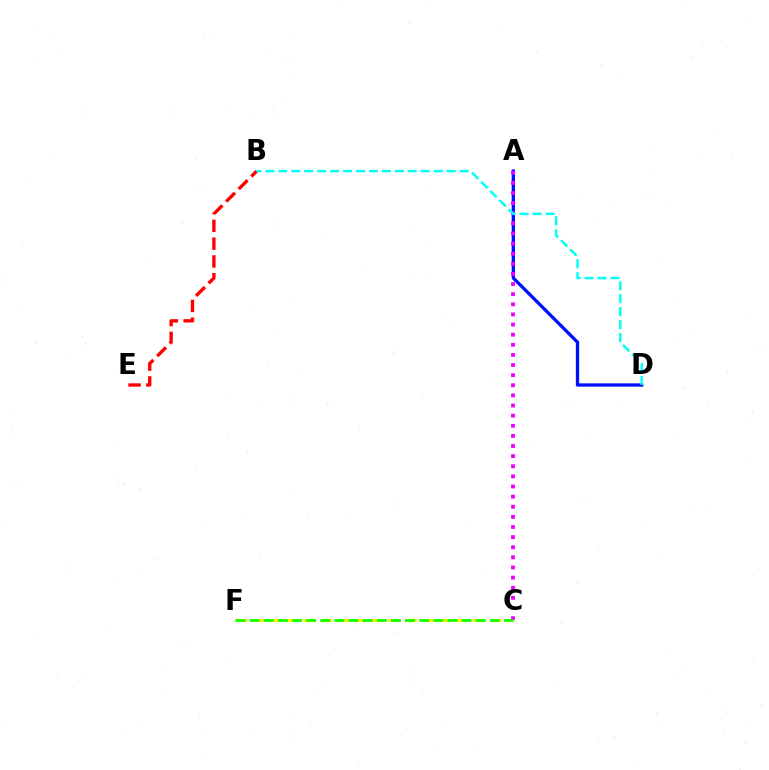{('A', 'D'): [{'color': '#0010ff', 'line_style': 'solid', 'thickness': 2.39}], ('C', 'F'): [{'color': '#fcf500', 'line_style': 'dashed', 'thickness': 2.3}, {'color': '#08ff00', 'line_style': 'dashed', 'thickness': 1.92}], ('A', 'C'): [{'color': '#ee00ff', 'line_style': 'dotted', 'thickness': 2.75}], ('B', 'E'): [{'color': '#ff0000', 'line_style': 'dashed', 'thickness': 2.42}], ('B', 'D'): [{'color': '#00fff6', 'line_style': 'dashed', 'thickness': 1.76}]}